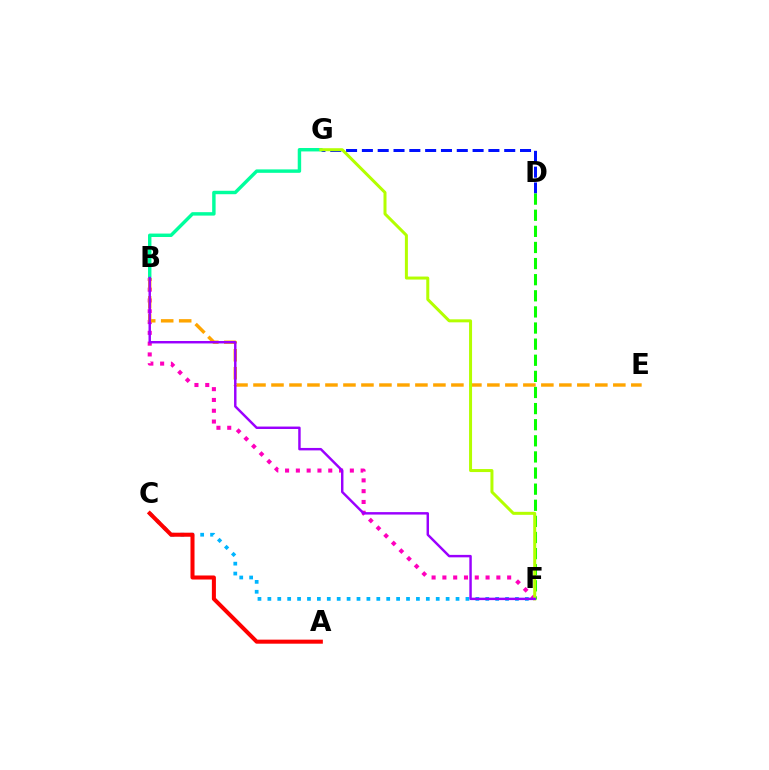{('B', 'F'): [{'color': '#ff00bd', 'line_style': 'dotted', 'thickness': 2.93}, {'color': '#9b00ff', 'line_style': 'solid', 'thickness': 1.76}], ('D', 'G'): [{'color': '#0010ff', 'line_style': 'dashed', 'thickness': 2.15}], ('B', 'G'): [{'color': '#00ff9d', 'line_style': 'solid', 'thickness': 2.47}], ('C', 'F'): [{'color': '#00b5ff', 'line_style': 'dotted', 'thickness': 2.69}], ('D', 'F'): [{'color': '#08ff00', 'line_style': 'dashed', 'thickness': 2.19}], ('B', 'E'): [{'color': '#ffa500', 'line_style': 'dashed', 'thickness': 2.44}], ('A', 'C'): [{'color': '#ff0000', 'line_style': 'solid', 'thickness': 2.91}], ('F', 'G'): [{'color': '#b3ff00', 'line_style': 'solid', 'thickness': 2.17}]}